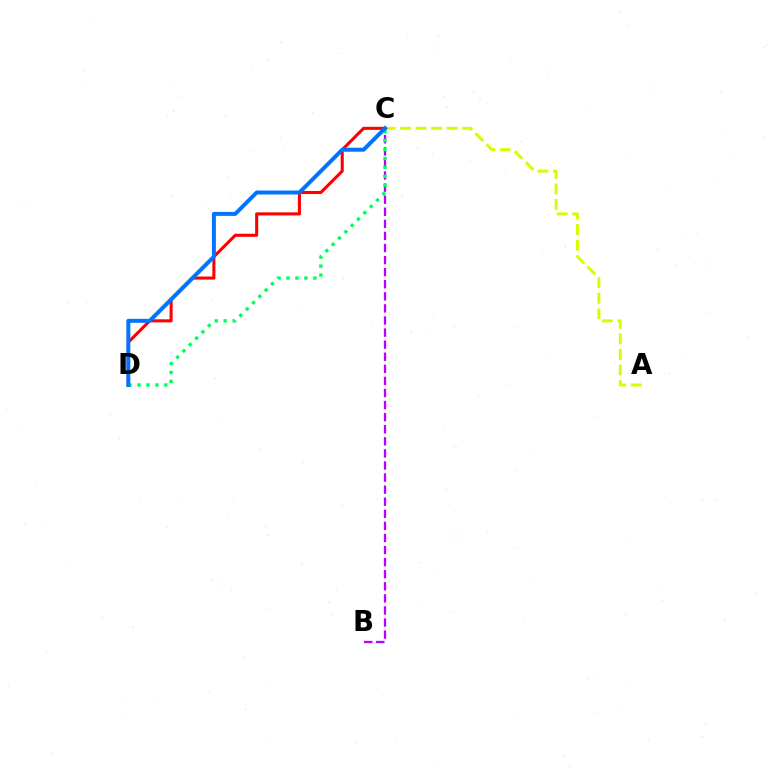{('A', 'C'): [{'color': '#d1ff00', 'line_style': 'dashed', 'thickness': 2.11}], ('C', 'D'): [{'color': '#ff0000', 'line_style': 'solid', 'thickness': 2.21}, {'color': '#00ff5c', 'line_style': 'dotted', 'thickness': 2.43}, {'color': '#0074ff', 'line_style': 'solid', 'thickness': 2.87}], ('B', 'C'): [{'color': '#b900ff', 'line_style': 'dashed', 'thickness': 1.64}]}